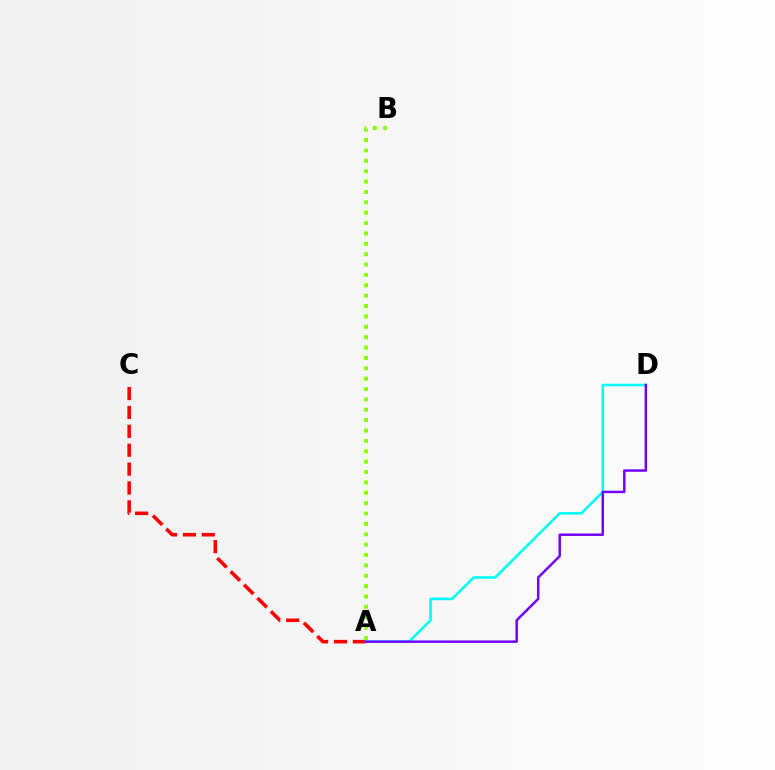{('A', 'C'): [{'color': '#ff0000', 'line_style': 'dashed', 'thickness': 2.57}], ('A', 'D'): [{'color': '#00fff6', 'line_style': 'solid', 'thickness': 1.87}, {'color': '#7200ff', 'line_style': 'solid', 'thickness': 1.77}], ('A', 'B'): [{'color': '#84ff00', 'line_style': 'dotted', 'thickness': 2.82}]}